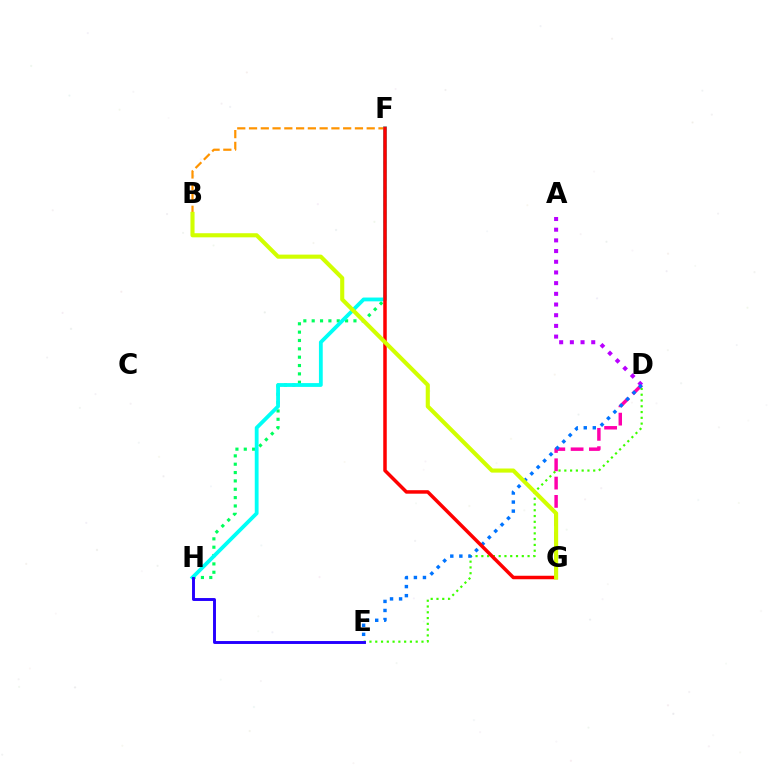{('F', 'H'): [{'color': '#00ff5c', 'line_style': 'dotted', 'thickness': 2.27}, {'color': '#00fff6', 'line_style': 'solid', 'thickness': 2.74}], ('D', 'E'): [{'color': '#3dff00', 'line_style': 'dotted', 'thickness': 1.57}, {'color': '#0074ff', 'line_style': 'dotted', 'thickness': 2.46}], ('B', 'F'): [{'color': '#ff9400', 'line_style': 'dashed', 'thickness': 1.6}], ('D', 'G'): [{'color': '#ff00ac', 'line_style': 'dashed', 'thickness': 2.49}], ('A', 'D'): [{'color': '#b900ff', 'line_style': 'dotted', 'thickness': 2.9}], ('E', 'H'): [{'color': '#2500ff', 'line_style': 'solid', 'thickness': 2.1}], ('F', 'G'): [{'color': '#ff0000', 'line_style': 'solid', 'thickness': 2.52}], ('B', 'G'): [{'color': '#d1ff00', 'line_style': 'solid', 'thickness': 2.96}]}